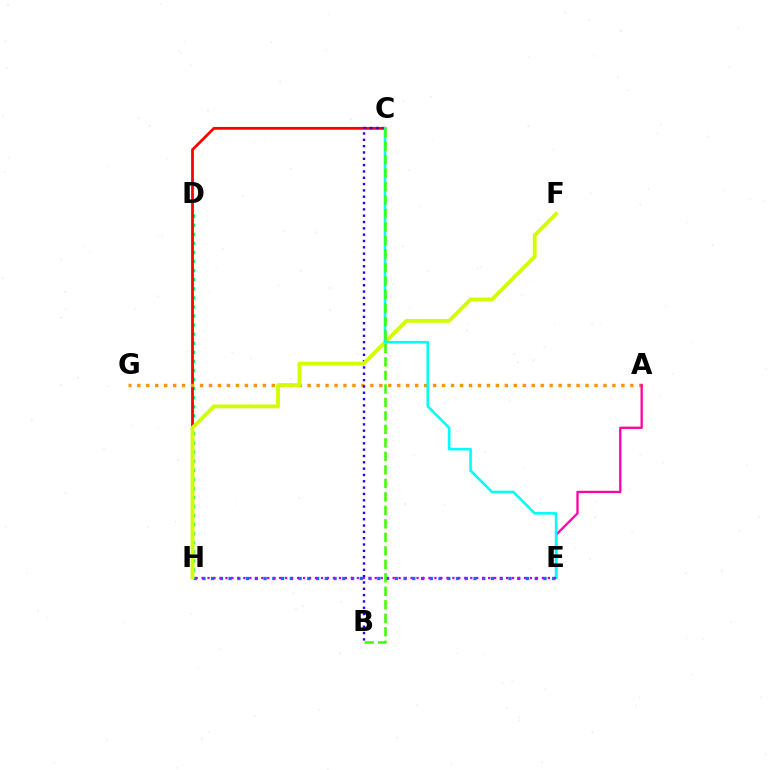{('D', 'H'): [{'color': '#00ff5c', 'line_style': 'dotted', 'thickness': 2.47}], ('C', 'H'): [{'color': '#ff0000', 'line_style': 'solid', 'thickness': 2.01}], ('E', 'H'): [{'color': '#0074ff', 'line_style': 'dotted', 'thickness': 2.38}, {'color': '#b900ff', 'line_style': 'dotted', 'thickness': 1.62}], ('A', 'G'): [{'color': '#ff9400', 'line_style': 'dotted', 'thickness': 2.44}], ('B', 'C'): [{'color': '#2500ff', 'line_style': 'dotted', 'thickness': 1.72}, {'color': '#3dff00', 'line_style': 'dashed', 'thickness': 1.83}], ('F', 'H'): [{'color': '#d1ff00', 'line_style': 'solid', 'thickness': 2.75}], ('A', 'E'): [{'color': '#ff00ac', 'line_style': 'solid', 'thickness': 1.67}], ('C', 'E'): [{'color': '#00fff6', 'line_style': 'solid', 'thickness': 1.88}]}